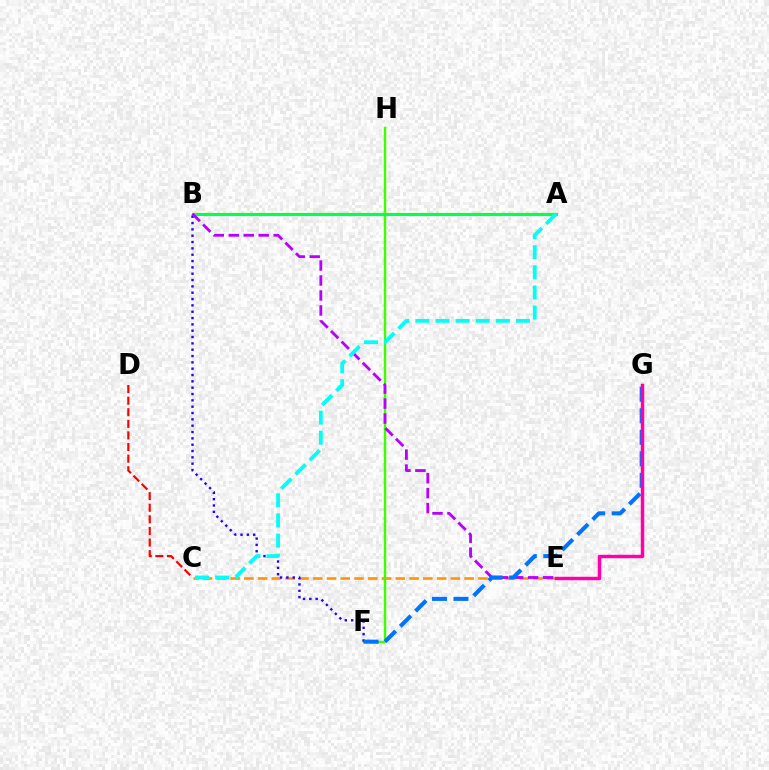{('C', 'E'): [{'color': '#ff9400', 'line_style': 'dashed', 'thickness': 1.87}], ('F', 'H'): [{'color': '#3dff00', 'line_style': 'solid', 'thickness': 1.72}], ('A', 'B'): [{'color': '#d1ff00', 'line_style': 'dashed', 'thickness': 1.72}, {'color': '#00ff5c', 'line_style': 'solid', 'thickness': 2.22}], ('B', 'F'): [{'color': '#2500ff', 'line_style': 'dotted', 'thickness': 1.72}], ('B', 'E'): [{'color': '#b900ff', 'line_style': 'dashed', 'thickness': 2.03}], ('F', 'G'): [{'color': '#0074ff', 'line_style': 'dashed', 'thickness': 2.92}], ('E', 'G'): [{'color': '#ff00ac', 'line_style': 'solid', 'thickness': 2.49}], ('A', 'C'): [{'color': '#00fff6', 'line_style': 'dashed', 'thickness': 2.73}], ('C', 'D'): [{'color': '#ff0000', 'line_style': 'dashed', 'thickness': 1.58}]}